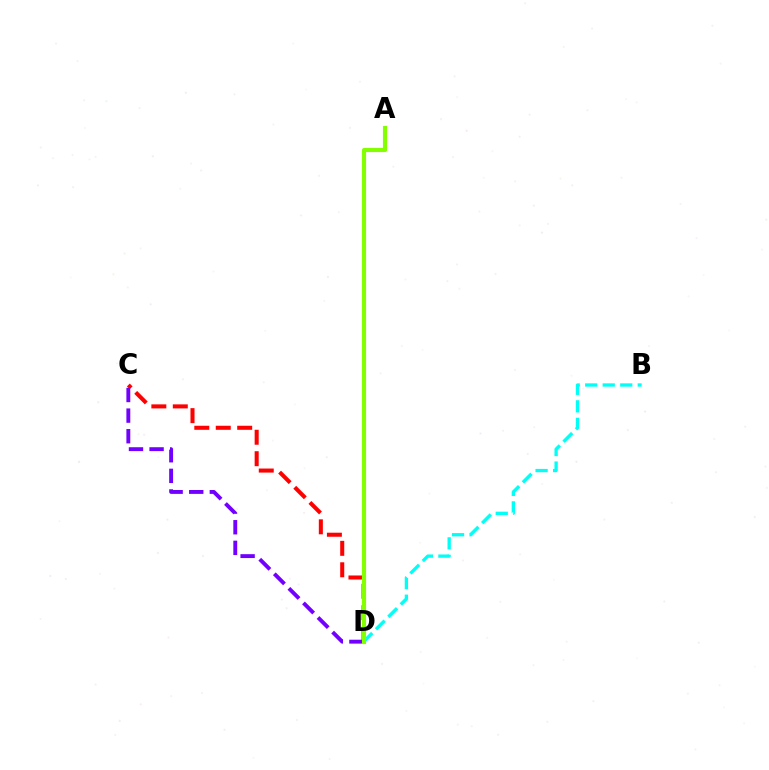{('C', 'D'): [{'color': '#ff0000', 'line_style': 'dashed', 'thickness': 2.91}, {'color': '#7200ff', 'line_style': 'dashed', 'thickness': 2.8}], ('B', 'D'): [{'color': '#00fff6', 'line_style': 'dashed', 'thickness': 2.38}], ('A', 'D'): [{'color': '#84ff00', 'line_style': 'solid', 'thickness': 2.98}]}